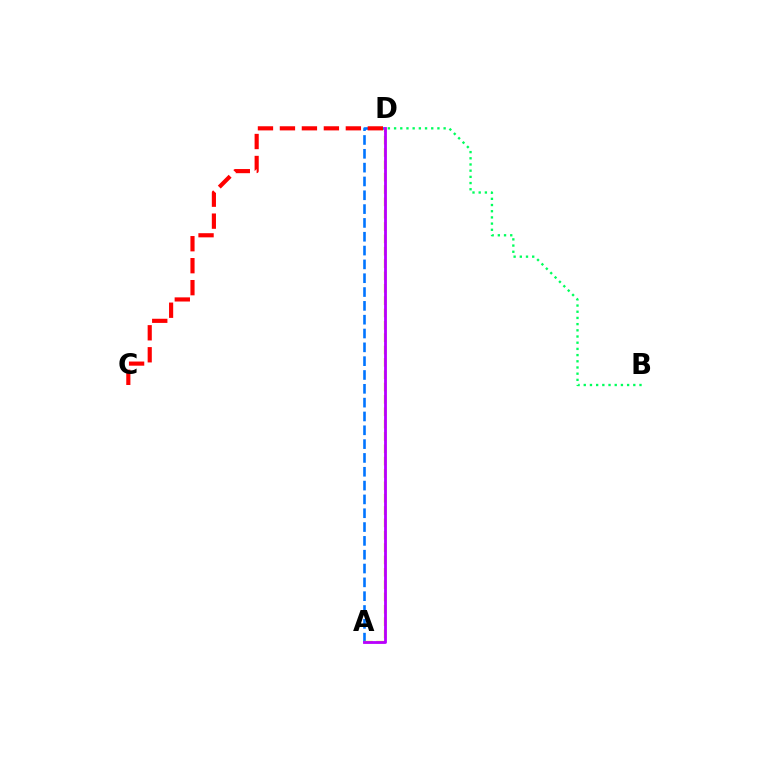{('B', 'D'): [{'color': '#00ff5c', 'line_style': 'dotted', 'thickness': 1.68}], ('A', 'D'): [{'color': '#0074ff', 'line_style': 'dashed', 'thickness': 1.88}, {'color': '#d1ff00', 'line_style': 'dashed', 'thickness': 1.68}, {'color': '#b900ff', 'line_style': 'solid', 'thickness': 2.03}], ('C', 'D'): [{'color': '#ff0000', 'line_style': 'dashed', 'thickness': 2.99}]}